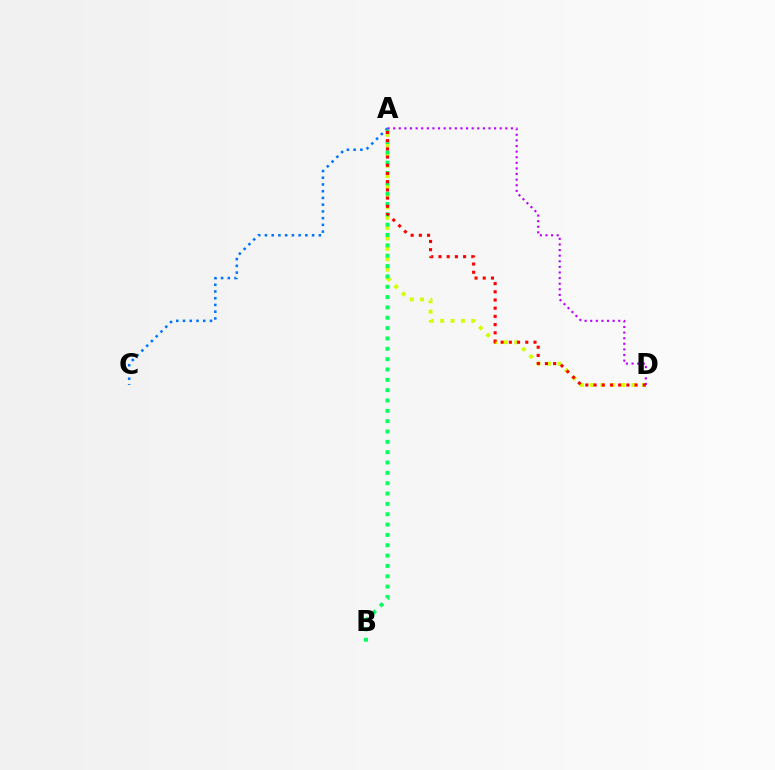{('A', 'C'): [{'color': '#0074ff', 'line_style': 'dotted', 'thickness': 1.83}], ('A', 'D'): [{'color': '#d1ff00', 'line_style': 'dotted', 'thickness': 2.82}, {'color': '#b900ff', 'line_style': 'dotted', 'thickness': 1.52}, {'color': '#ff0000', 'line_style': 'dotted', 'thickness': 2.23}], ('A', 'B'): [{'color': '#00ff5c', 'line_style': 'dotted', 'thickness': 2.81}]}